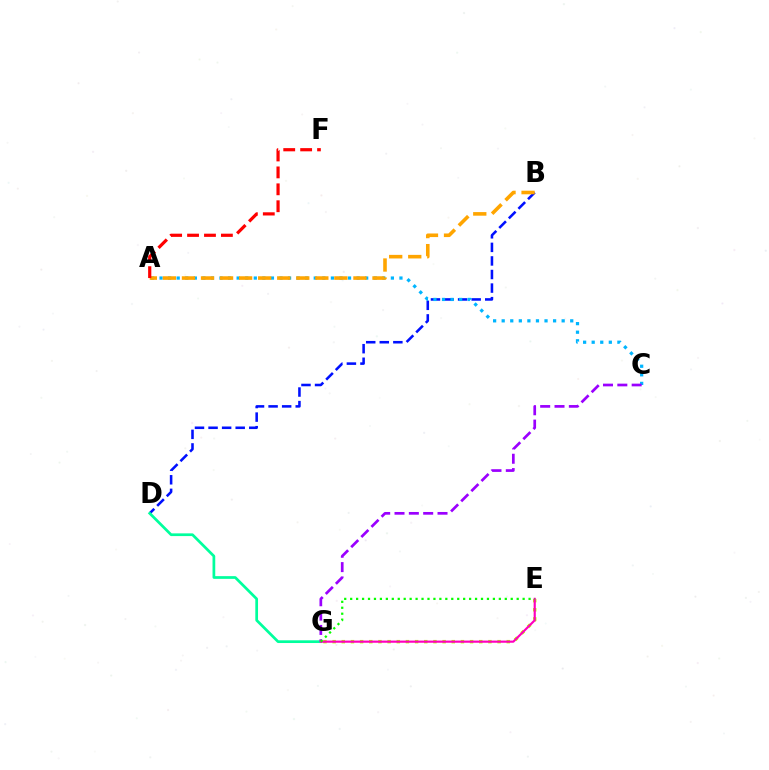{('E', 'G'): [{'color': '#b3ff00', 'line_style': 'dotted', 'thickness': 2.49}, {'color': '#ff00bd', 'line_style': 'solid', 'thickness': 1.56}, {'color': '#08ff00', 'line_style': 'dotted', 'thickness': 1.62}], ('B', 'D'): [{'color': '#0010ff', 'line_style': 'dashed', 'thickness': 1.84}], ('A', 'C'): [{'color': '#00b5ff', 'line_style': 'dotted', 'thickness': 2.33}], ('D', 'G'): [{'color': '#00ff9d', 'line_style': 'solid', 'thickness': 1.96}], ('C', 'G'): [{'color': '#9b00ff', 'line_style': 'dashed', 'thickness': 1.95}], ('A', 'B'): [{'color': '#ffa500', 'line_style': 'dashed', 'thickness': 2.59}], ('A', 'F'): [{'color': '#ff0000', 'line_style': 'dashed', 'thickness': 2.3}]}